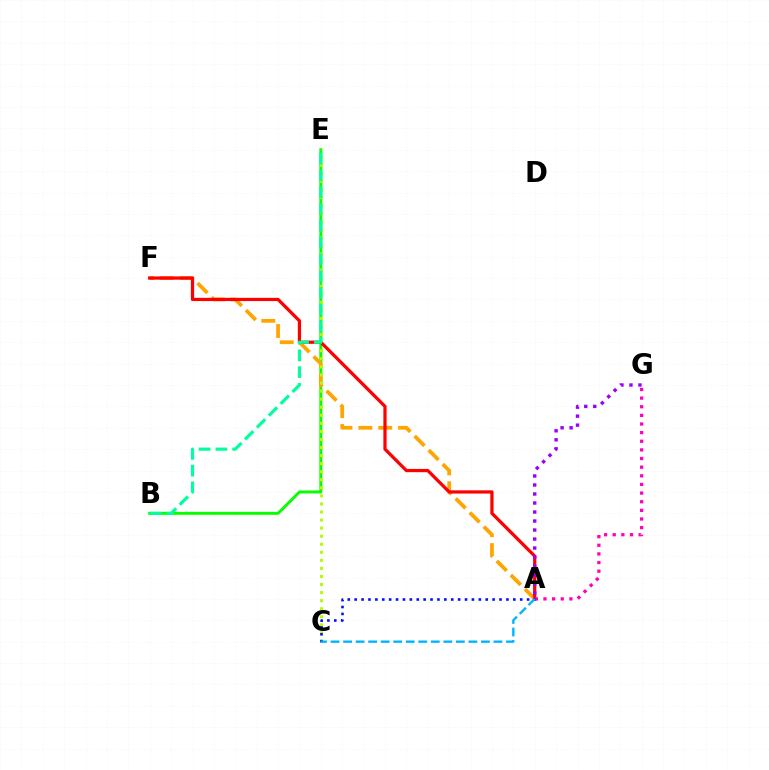{('B', 'E'): [{'color': '#08ff00', 'line_style': 'solid', 'thickness': 2.13}, {'color': '#00ff9d', 'line_style': 'dashed', 'thickness': 2.28}], ('A', 'F'): [{'color': '#ffa500', 'line_style': 'dashed', 'thickness': 2.7}, {'color': '#ff0000', 'line_style': 'solid', 'thickness': 2.33}], ('C', 'E'): [{'color': '#b3ff00', 'line_style': 'dotted', 'thickness': 2.19}], ('A', 'G'): [{'color': '#ff00bd', 'line_style': 'dotted', 'thickness': 2.35}, {'color': '#9b00ff', 'line_style': 'dotted', 'thickness': 2.45}], ('A', 'C'): [{'color': '#0010ff', 'line_style': 'dotted', 'thickness': 1.87}, {'color': '#00b5ff', 'line_style': 'dashed', 'thickness': 1.7}]}